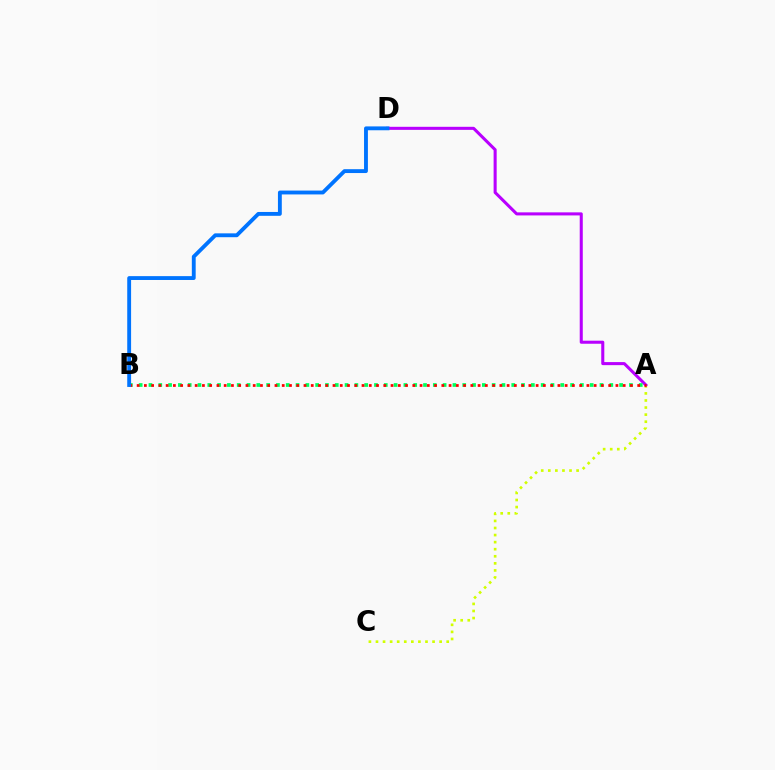{('A', 'C'): [{'color': '#d1ff00', 'line_style': 'dotted', 'thickness': 1.92}], ('A', 'D'): [{'color': '#b900ff', 'line_style': 'solid', 'thickness': 2.2}], ('A', 'B'): [{'color': '#00ff5c', 'line_style': 'dotted', 'thickness': 2.66}, {'color': '#ff0000', 'line_style': 'dotted', 'thickness': 1.97}], ('B', 'D'): [{'color': '#0074ff', 'line_style': 'solid', 'thickness': 2.78}]}